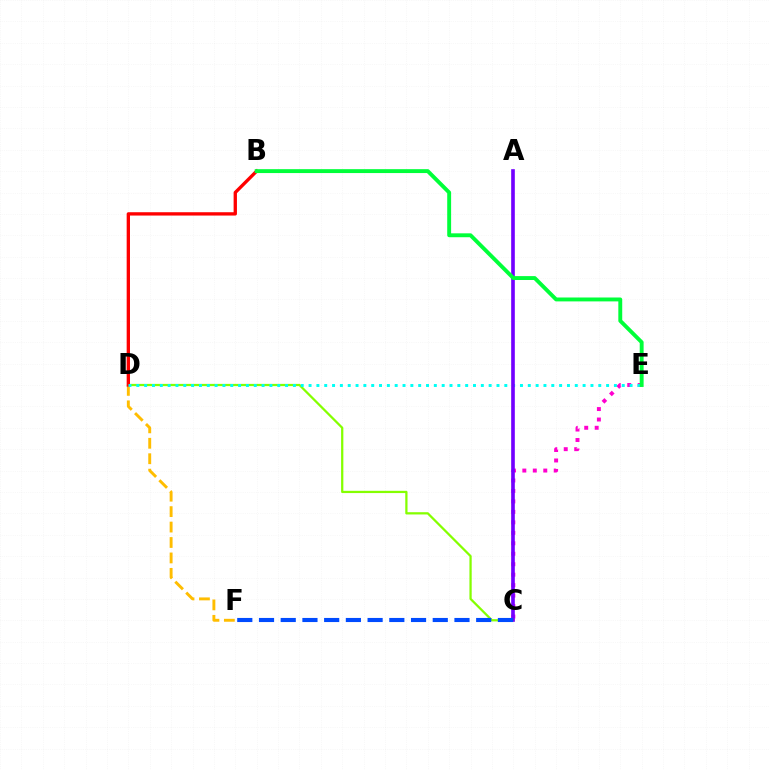{('C', 'D'): [{'color': '#84ff00', 'line_style': 'solid', 'thickness': 1.62}], ('D', 'F'): [{'color': '#ffbd00', 'line_style': 'dashed', 'thickness': 2.1}], ('B', 'D'): [{'color': '#ff0000', 'line_style': 'solid', 'thickness': 2.4}], ('C', 'E'): [{'color': '#ff00cf', 'line_style': 'dotted', 'thickness': 2.84}], ('D', 'E'): [{'color': '#00fff6', 'line_style': 'dotted', 'thickness': 2.13}], ('A', 'C'): [{'color': '#7200ff', 'line_style': 'solid', 'thickness': 2.62}], ('C', 'F'): [{'color': '#004bff', 'line_style': 'dashed', 'thickness': 2.95}], ('B', 'E'): [{'color': '#00ff39', 'line_style': 'solid', 'thickness': 2.81}]}